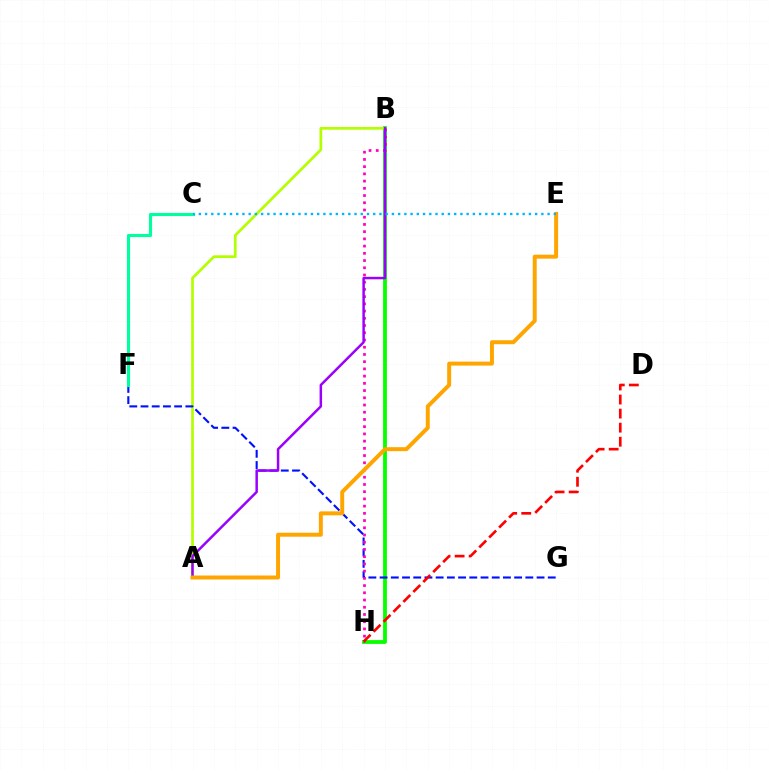{('B', 'H'): [{'color': '#08ff00', 'line_style': 'solid', 'thickness': 2.75}, {'color': '#ff00bd', 'line_style': 'dotted', 'thickness': 1.96}], ('A', 'B'): [{'color': '#b3ff00', 'line_style': 'solid', 'thickness': 1.95}, {'color': '#9b00ff', 'line_style': 'solid', 'thickness': 1.79}], ('F', 'G'): [{'color': '#0010ff', 'line_style': 'dashed', 'thickness': 1.52}], ('C', 'F'): [{'color': '#00ff9d', 'line_style': 'solid', 'thickness': 2.24}], ('D', 'H'): [{'color': '#ff0000', 'line_style': 'dashed', 'thickness': 1.91}], ('A', 'E'): [{'color': '#ffa500', 'line_style': 'solid', 'thickness': 2.85}], ('C', 'E'): [{'color': '#00b5ff', 'line_style': 'dotted', 'thickness': 1.69}]}